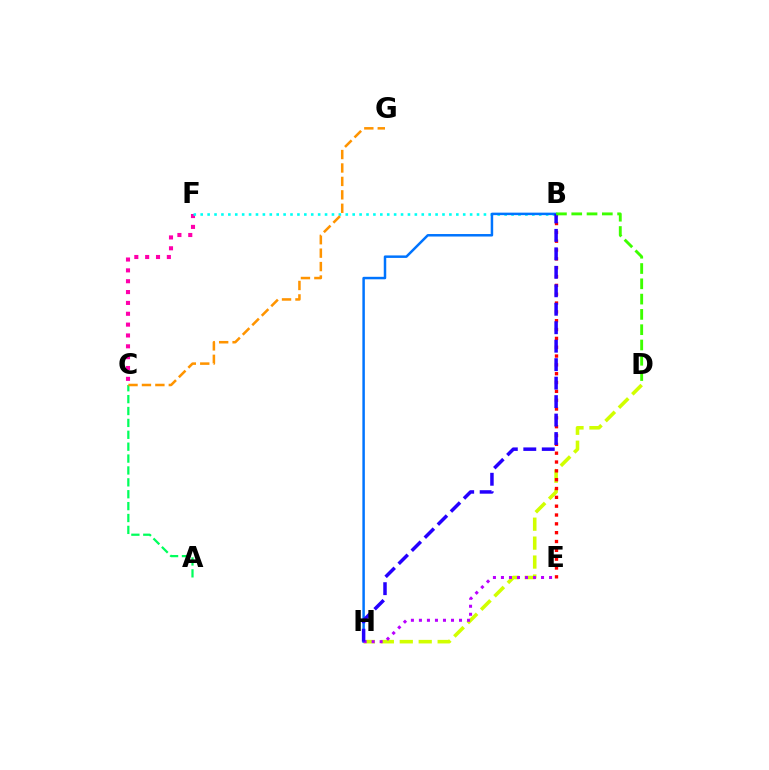{('D', 'H'): [{'color': '#d1ff00', 'line_style': 'dashed', 'thickness': 2.57}], ('C', 'F'): [{'color': '#ff00ac', 'line_style': 'dotted', 'thickness': 2.95}], ('A', 'C'): [{'color': '#00ff5c', 'line_style': 'dashed', 'thickness': 1.61}], ('B', 'F'): [{'color': '#00fff6', 'line_style': 'dotted', 'thickness': 1.88}], ('B', 'E'): [{'color': '#ff0000', 'line_style': 'dotted', 'thickness': 2.4}], ('B', 'H'): [{'color': '#0074ff', 'line_style': 'solid', 'thickness': 1.79}, {'color': '#2500ff', 'line_style': 'dashed', 'thickness': 2.51}], ('C', 'G'): [{'color': '#ff9400', 'line_style': 'dashed', 'thickness': 1.82}], ('E', 'H'): [{'color': '#b900ff', 'line_style': 'dotted', 'thickness': 2.18}], ('B', 'D'): [{'color': '#3dff00', 'line_style': 'dashed', 'thickness': 2.08}]}